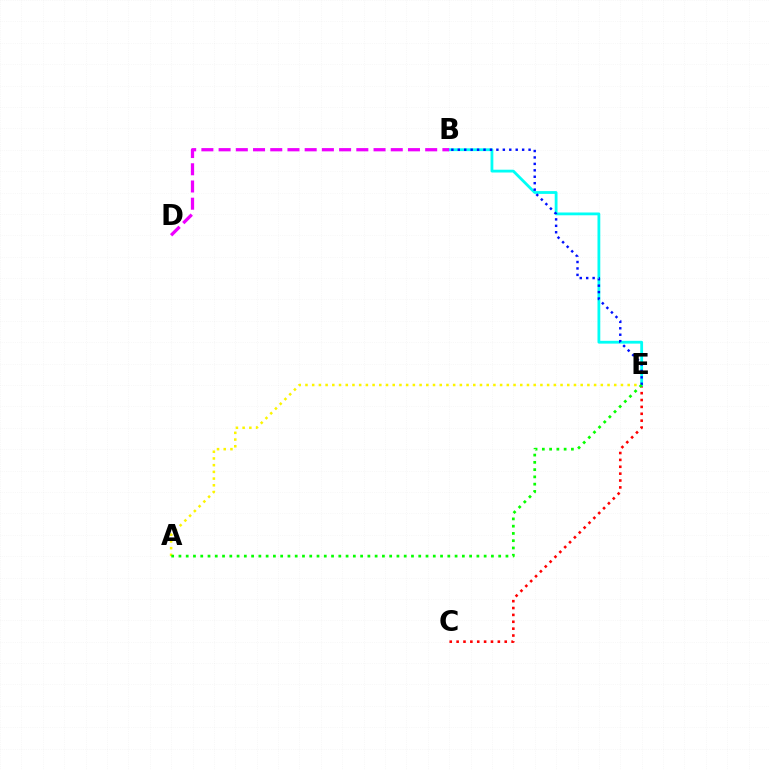{('C', 'E'): [{'color': '#ff0000', 'line_style': 'dotted', 'thickness': 1.87}], ('A', 'E'): [{'color': '#fcf500', 'line_style': 'dotted', 'thickness': 1.82}, {'color': '#08ff00', 'line_style': 'dotted', 'thickness': 1.97}], ('B', 'E'): [{'color': '#00fff6', 'line_style': 'solid', 'thickness': 2.02}, {'color': '#0010ff', 'line_style': 'dotted', 'thickness': 1.75}], ('B', 'D'): [{'color': '#ee00ff', 'line_style': 'dashed', 'thickness': 2.34}]}